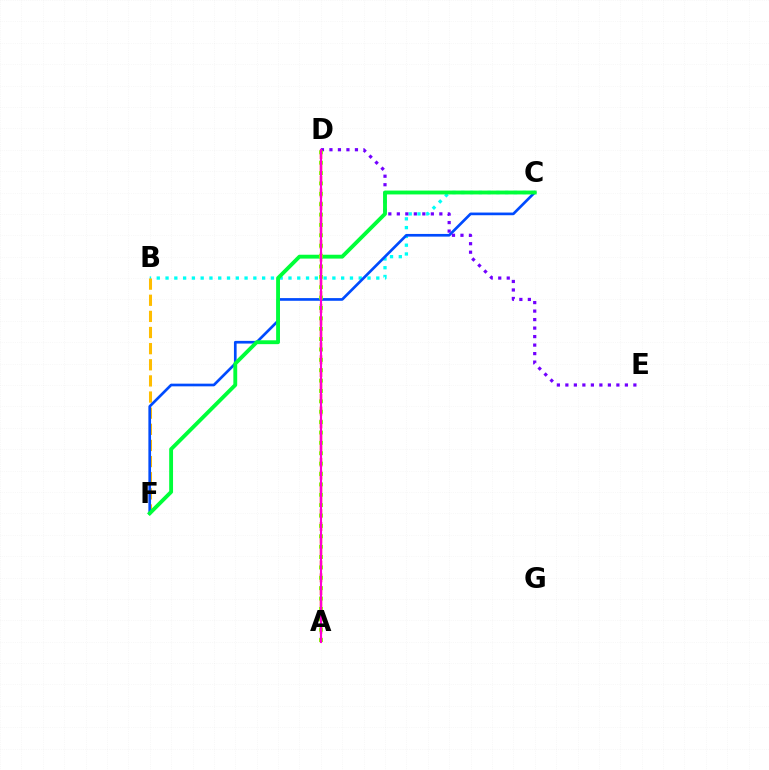{('B', 'C'): [{'color': '#00fff6', 'line_style': 'dotted', 'thickness': 2.39}], ('B', 'F'): [{'color': '#ffbd00', 'line_style': 'dashed', 'thickness': 2.19}], ('C', 'F'): [{'color': '#004bff', 'line_style': 'solid', 'thickness': 1.93}, {'color': '#00ff39', 'line_style': 'solid', 'thickness': 2.78}], ('D', 'E'): [{'color': '#7200ff', 'line_style': 'dotted', 'thickness': 2.31}], ('A', 'D'): [{'color': '#ff0000', 'line_style': 'dashed', 'thickness': 1.74}, {'color': '#84ff00', 'line_style': 'dotted', 'thickness': 2.82}, {'color': '#ff00cf', 'line_style': 'solid', 'thickness': 1.55}]}